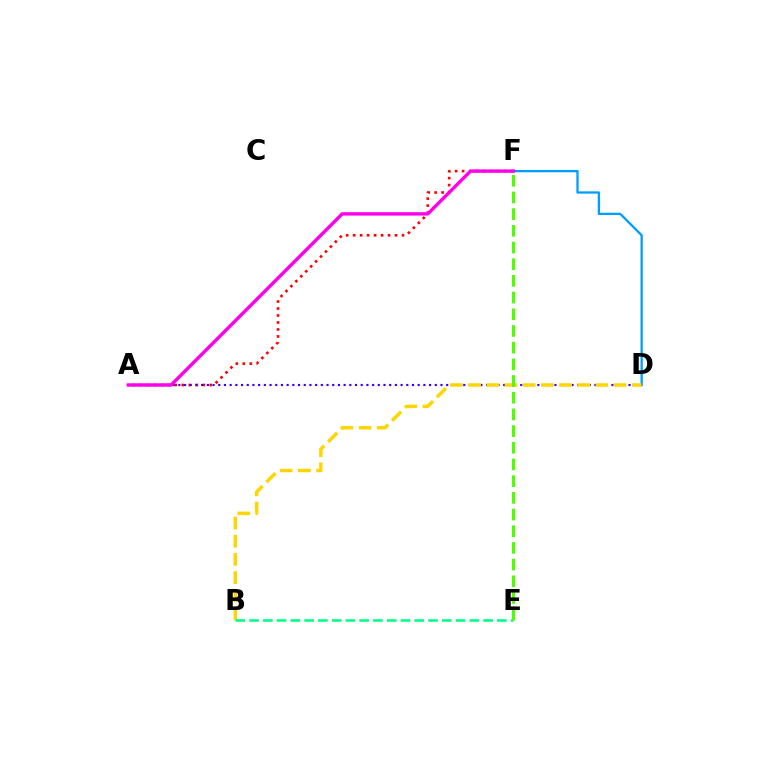{('D', 'F'): [{'color': '#009eff', 'line_style': 'solid', 'thickness': 1.66}], ('A', 'F'): [{'color': '#ff0000', 'line_style': 'dotted', 'thickness': 1.9}, {'color': '#ff00ed', 'line_style': 'solid', 'thickness': 2.45}], ('A', 'D'): [{'color': '#3700ff', 'line_style': 'dotted', 'thickness': 1.55}], ('B', 'D'): [{'color': '#ffd500', 'line_style': 'dashed', 'thickness': 2.47}], ('B', 'E'): [{'color': '#00ff86', 'line_style': 'dashed', 'thickness': 1.87}], ('E', 'F'): [{'color': '#4fff00', 'line_style': 'dashed', 'thickness': 2.27}]}